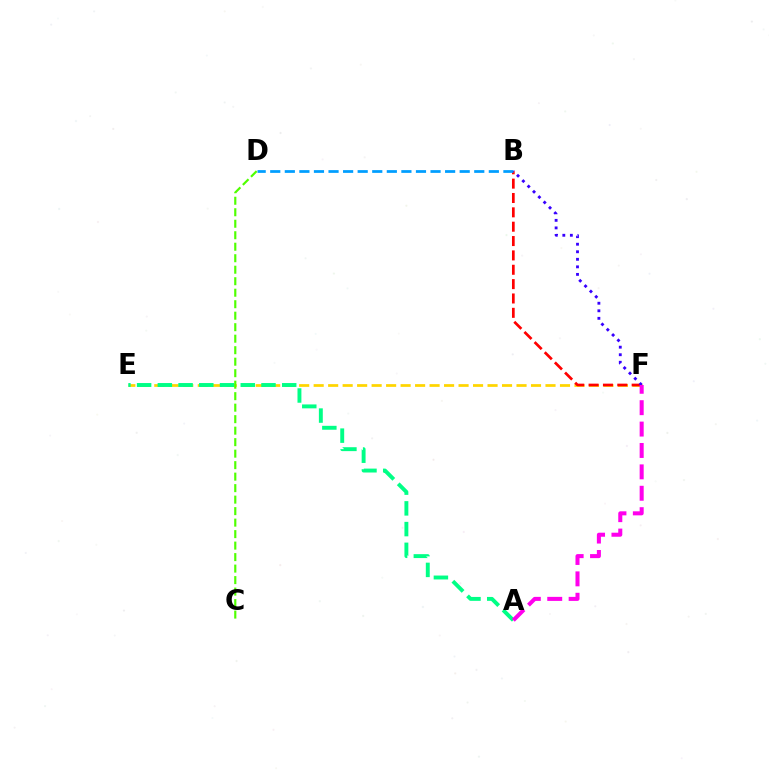{('E', 'F'): [{'color': '#ffd500', 'line_style': 'dashed', 'thickness': 1.97}], ('B', 'F'): [{'color': '#ff0000', 'line_style': 'dashed', 'thickness': 1.95}, {'color': '#3700ff', 'line_style': 'dotted', 'thickness': 2.05}], ('A', 'E'): [{'color': '#00ff86', 'line_style': 'dashed', 'thickness': 2.82}], ('B', 'D'): [{'color': '#009eff', 'line_style': 'dashed', 'thickness': 1.98}], ('C', 'D'): [{'color': '#4fff00', 'line_style': 'dashed', 'thickness': 1.56}], ('A', 'F'): [{'color': '#ff00ed', 'line_style': 'dashed', 'thickness': 2.91}]}